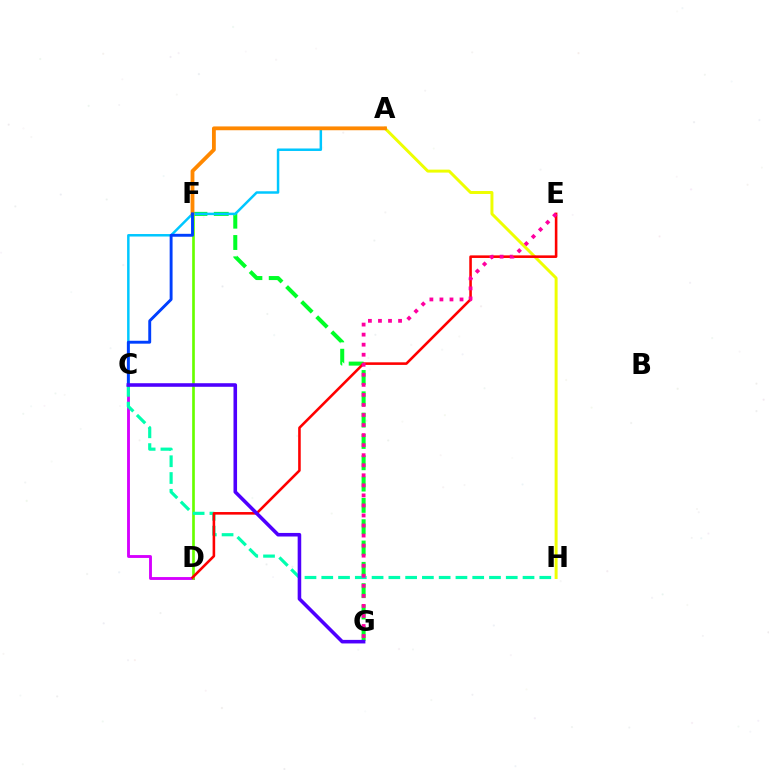{('F', 'G'): [{'color': '#00ff27', 'line_style': 'dashed', 'thickness': 2.9}], ('C', 'D'): [{'color': '#d600ff', 'line_style': 'solid', 'thickness': 2.06}], ('D', 'F'): [{'color': '#66ff00', 'line_style': 'solid', 'thickness': 1.92}], ('A', 'H'): [{'color': '#eeff00', 'line_style': 'solid', 'thickness': 2.13}], ('C', 'H'): [{'color': '#00ffaf', 'line_style': 'dashed', 'thickness': 2.28}], ('D', 'E'): [{'color': '#ff0000', 'line_style': 'solid', 'thickness': 1.86}], ('E', 'G'): [{'color': '#ff00a0', 'line_style': 'dotted', 'thickness': 2.73}], ('A', 'C'): [{'color': '#00c7ff', 'line_style': 'solid', 'thickness': 1.79}], ('A', 'F'): [{'color': '#ff8800', 'line_style': 'solid', 'thickness': 2.75}], ('C', 'F'): [{'color': '#003fff', 'line_style': 'solid', 'thickness': 2.09}], ('C', 'G'): [{'color': '#4f00ff', 'line_style': 'solid', 'thickness': 2.57}]}